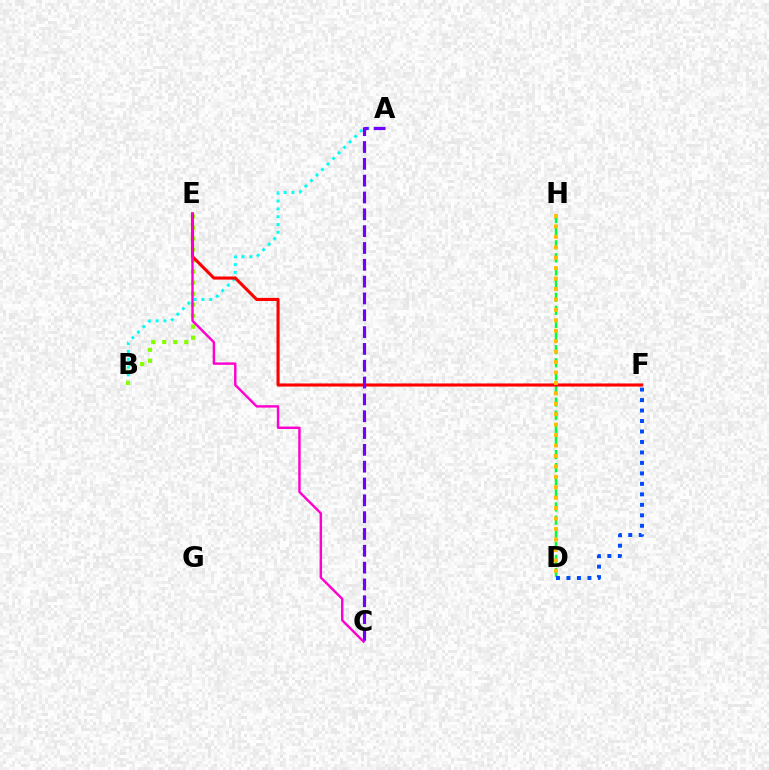{('A', 'B'): [{'color': '#00fff6', 'line_style': 'dotted', 'thickness': 2.12}], ('B', 'E'): [{'color': '#84ff00', 'line_style': 'dotted', 'thickness': 2.99}], ('D', 'H'): [{'color': '#00ff39', 'line_style': 'dashed', 'thickness': 1.78}, {'color': '#ffbd00', 'line_style': 'dotted', 'thickness': 2.84}], ('D', 'F'): [{'color': '#004bff', 'line_style': 'dotted', 'thickness': 2.85}], ('E', 'F'): [{'color': '#ff0000', 'line_style': 'solid', 'thickness': 2.23}], ('C', 'E'): [{'color': '#ff00cf', 'line_style': 'solid', 'thickness': 1.74}], ('A', 'C'): [{'color': '#7200ff', 'line_style': 'dashed', 'thickness': 2.29}]}